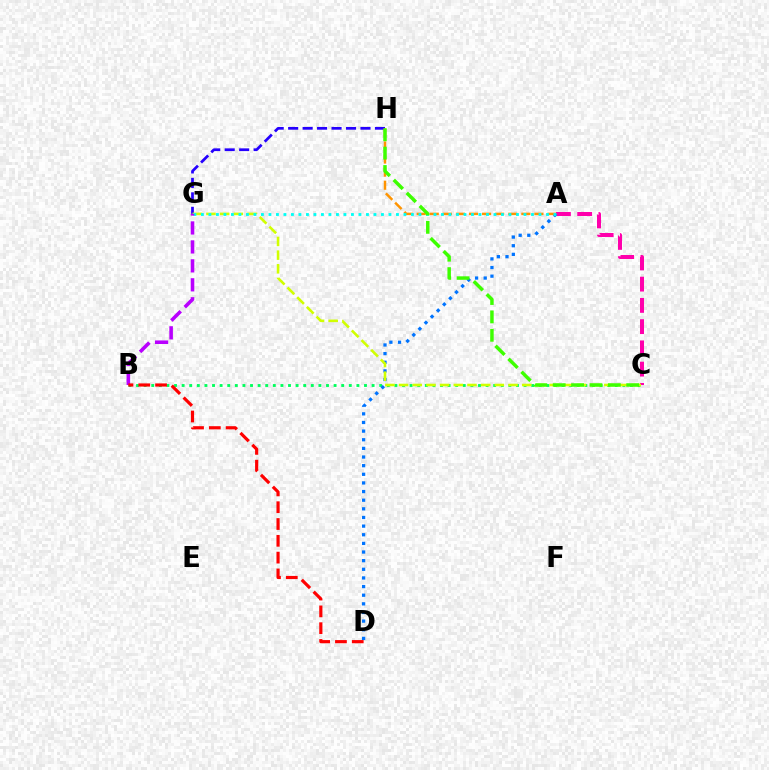{('A', 'C'): [{'color': '#ff00ac', 'line_style': 'dashed', 'thickness': 2.89}], ('B', 'C'): [{'color': '#00ff5c', 'line_style': 'dotted', 'thickness': 2.06}], ('A', 'D'): [{'color': '#0074ff', 'line_style': 'dotted', 'thickness': 2.35}], ('G', 'H'): [{'color': '#2500ff', 'line_style': 'dashed', 'thickness': 1.96}], ('A', 'H'): [{'color': '#ff9400', 'line_style': 'dashed', 'thickness': 1.78}], ('C', 'G'): [{'color': '#d1ff00', 'line_style': 'dashed', 'thickness': 1.86}], ('A', 'G'): [{'color': '#00fff6', 'line_style': 'dotted', 'thickness': 2.04}], ('B', 'G'): [{'color': '#b900ff', 'line_style': 'dashed', 'thickness': 2.57}], ('C', 'H'): [{'color': '#3dff00', 'line_style': 'dashed', 'thickness': 2.5}], ('B', 'D'): [{'color': '#ff0000', 'line_style': 'dashed', 'thickness': 2.28}]}